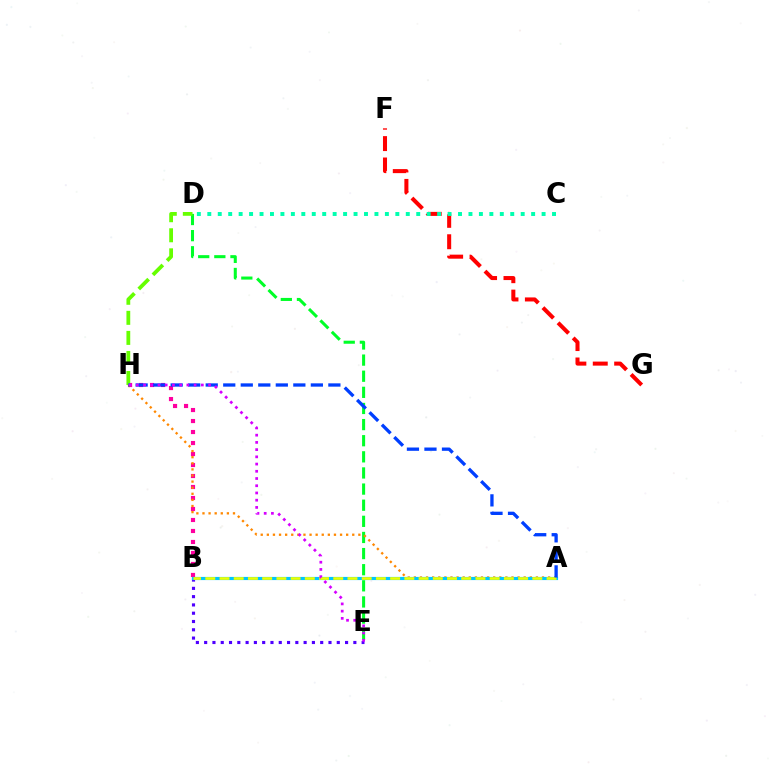{('B', 'H'): [{'color': '#ff00a0', 'line_style': 'dotted', 'thickness': 2.99}], ('D', 'E'): [{'color': '#00ff27', 'line_style': 'dashed', 'thickness': 2.19}], ('D', 'H'): [{'color': '#66ff00', 'line_style': 'dashed', 'thickness': 2.72}], ('B', 'E'): [{'color': '#4f00ff', 'line_style': 'dotted', 'thickness': 2.25}], ('A', 'H'): [{'color': '#ff8800', 'line_style': 'dotted', 'thickness': 1.66}, {'color': '#003fff', 'line_style': 'dashed', 'thickness': 2.38}], ('F', 'G'): [{'color': '#ff0000', 'line_style': 'dashed', 'thickness': 2.91}], ('A', 'B'): [{'color': '#00c7ff', 'line_style': 'solid', 'thickness': 2.28}, {'color': '#eeff00', 'line_style': 'dashed', 'thickness': 1.93}], ('C', 'D'): [{'color': '#00ffaf', 'line_style': 'dotted', 'thickness': 2.84}], ('E', 'H'): [{'color': '#d600ff', 'line_style': 'dotted', 'thickness': 1.96}]}